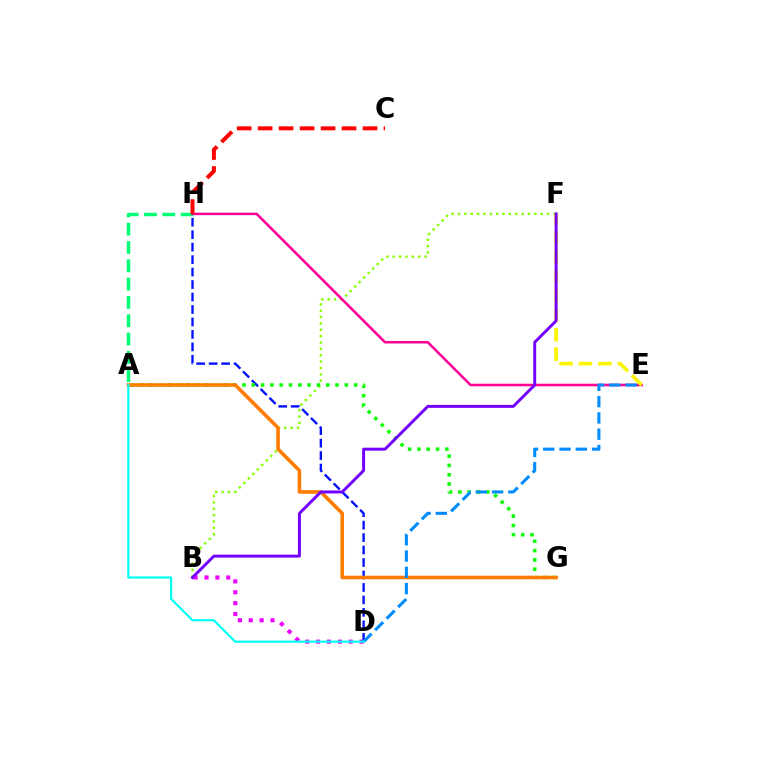{('B', 'F'): [{'color': '#84ff00', 'line_style': 'dotted', 'thickness': 1.73}, {'color': '#7200ff', 'line_style': 'solid', 'thickness': 2.12}], ('B', 'D'): [{'color': '#ee00ff', 'line_style': 'dotted', 'thickness': 2.96}], ('A', 'H'): [{'color': '#00ff74', 'line_style': 'dashed', 'thickness': 2.49}], ('E', 'H'): [{'color': '#ff0094', 'line_style': 'solid', 'thickness': 1.83}], ('E', 'F'): [{'color': '#fcf500', 'line_style': 'dashed', 'thickness': 2.64}], ('C', 'H'): [{'color': '#ff0000', 'line_style': 'dashed', 'thickness': 2.85}], ('D', 'H'): [{'color': '#0010ff', 'line_style': 'dashed', 'thickness': 1.69}], ('A', 'G'): [{'color': '#08ff00', 'line_style': 'dotted', 'thickness': 2.53}, {'color': '#ff7c00', 'line_style': 'solid', 'thickness': 2.57}], ('D', 'E'): [{'color': '#008cff', 'line_style': 'dashed', 'thickness': 2.21}], ('A', 'D'): [{'color': '#00fff6', 'line_style': 'solid', 'thickness': 1.56}]}